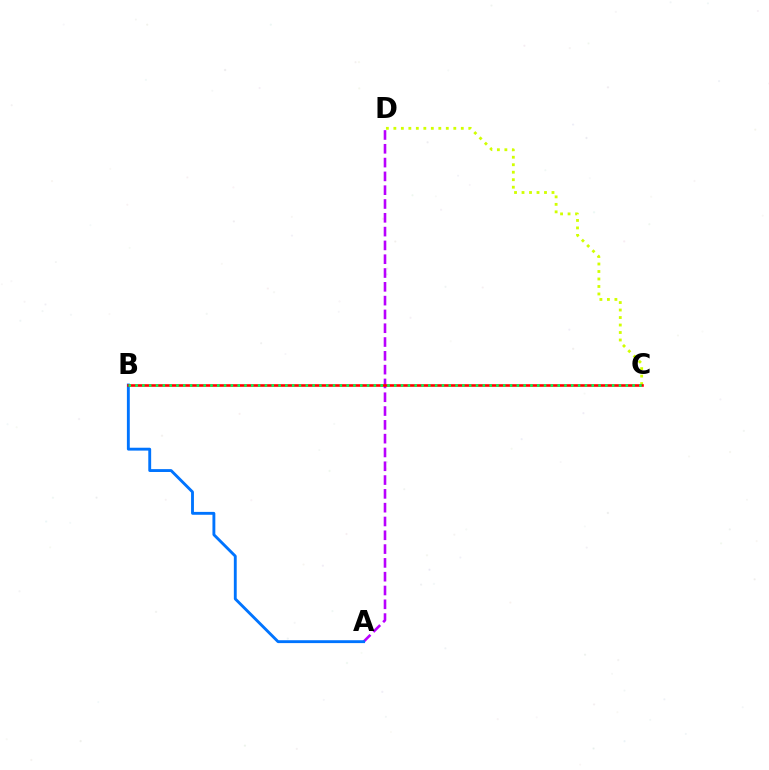{('A', 'D'): [{'color': '#b900ff', 'line_style': 'dashed', 'thickness': 1.88}], ('A', 'B'): [{'color': '#0074ff', 'line_style': 'solid', 'thickness': 2.07}], ('C', 'D'): [{'color': '#d1ff00', 'line_style': 'dotted', 'thickness': 2.04}], ('B', 'C'): [{'color': '#ff0000', 'line_style': 'solid', 'thickness': 1.88}, {'color': '#00ff5c', 'line_style': 'dotted', 'thickness': 1.85}]}